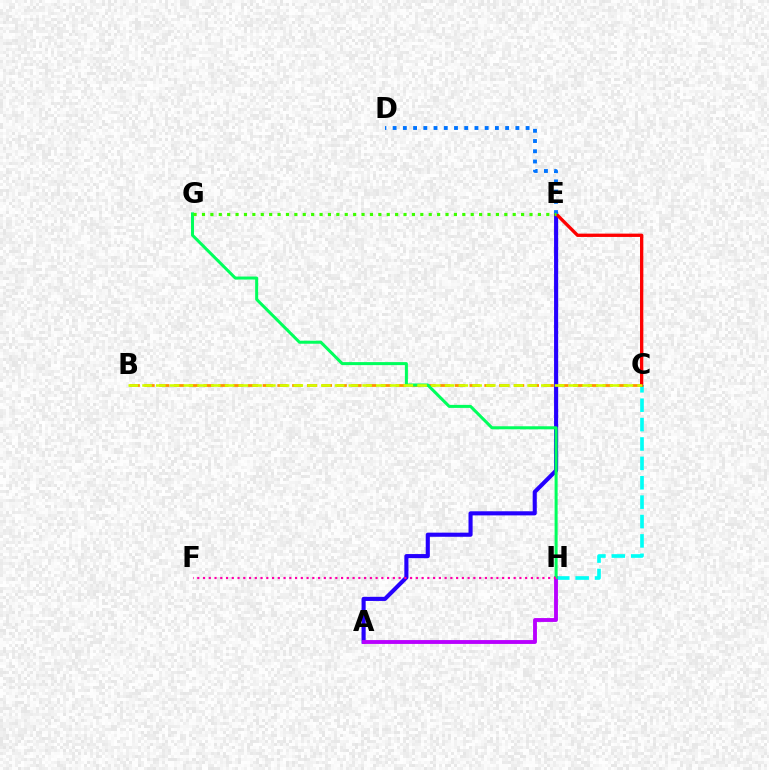{('A', 'E'): [{'color': '#2500ff', 'line_style': 'solid', 'thickness': 2.96}], ('C', 'H'): [{'color': '#00fff6', 'line_style': 'dashed', 'thickness': 2.63}], ('B', 'C'): [{'color': '#ff9400', 'line_style': 'dashed', 'thickness': 2.01}, {'color': '#d1ff00', 'line_style': 'dashed', 'thickness': 1.87}], ('A', 'H'): [{'color': '#b900ff', 'line_style': 'solid', 'thickness': 2.78}], ('G', 'H'): [{'color': '#00ff5c', 'line_style': 'solid', 'thickness': 2.17}], ('F', 'H'): [{'color': '#ff00ac', 'line_style': 'dotted', 'thickness': 1.56}], ('C', 'E'): [{'color': '#ff0000', 'line_style': 'solid', 'thickness': 2.39}], ('D', 'E'): [{'color': '#0074ff', 'line_style': 'dotted', 'thickness': 2.78}], ('E', 'G'): [{'color': '#3dff00', 'line_style': 'dotted', 'thickness': 2.28}]}